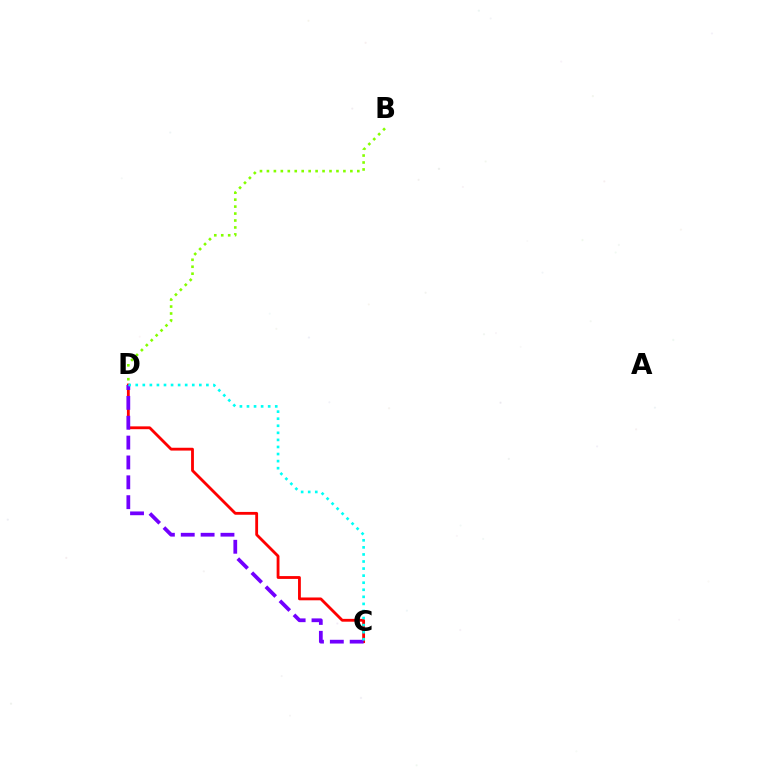{('B', 'D'): [{'color': '#84ff00', 'line_style': 'dotted', 'thickness': 1.89}], ('C', 'D'): [{'color': '#ff0000', 'line_style': 'solid', 'thickness': 2.03}, {'color': '#7200ff', 'line_style': 'dashed', 'thickness': 2.7}, {'color': '#00fff6', 'line_style': 'dotted', 'thickness': 1.92}]}